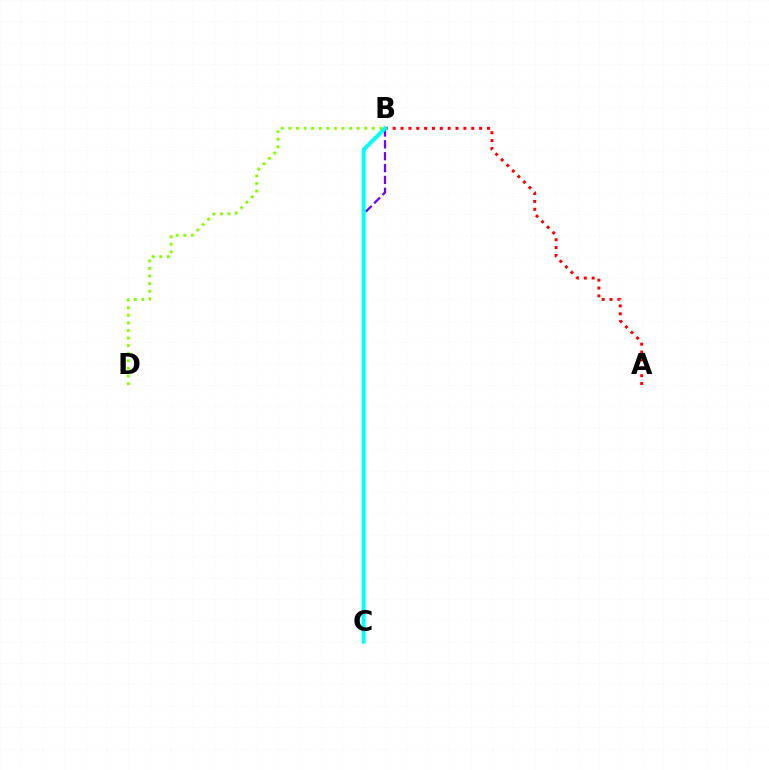{('B', 'D'): [{'color': '#84ff00', 'line_style': 'dotted', 'thickness': 2.06}], ('A', 'B'): [{'color': '#ff0000', 'line_style': 'dotted', 'thickness': 2.13}], ('B', 'C'): [{'color': '#7200ff', 'line_style': 'dashed', 'thickness': 1.61}, {'color': '#00fff6', 'line_style': 'solid', 'thickness': 2.84}]}